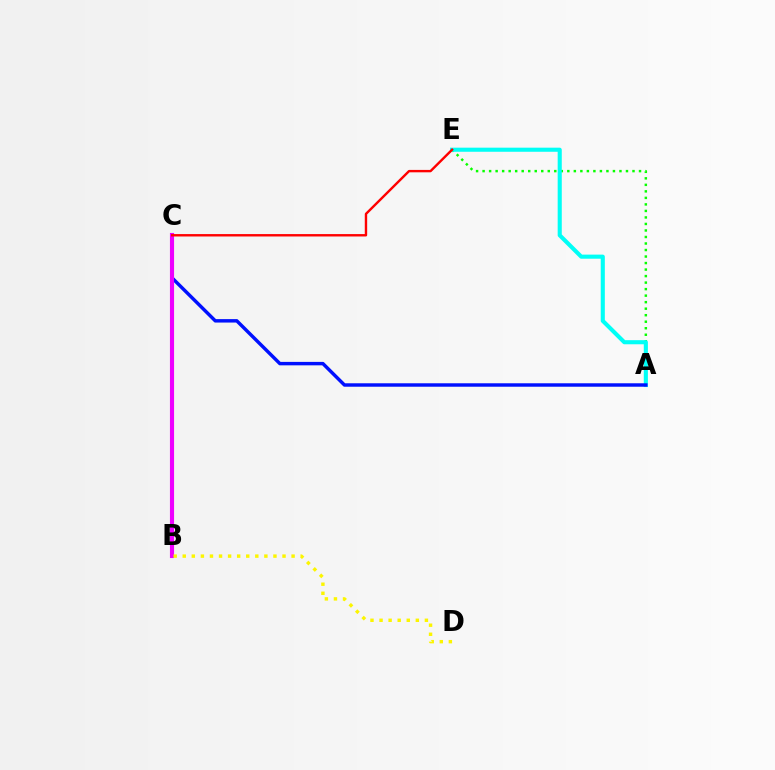{('A', 'E'): [{'color': '#08ff00', 'line_style': 'dotted', 'thickness': 1.77}, {'color': '#00fff6', 'line_style': 'solid', 'thickness': 2.95}], ('A', 'C'): [{'color': '#0010ff', 'line_style': 'solid', 'thickness': 2.48}], ('B', 'C'): [{'color': '#ee00ff', 'line_style': 'solid', 'thickness': 2.96}], ('C', 'E'): [{'color': '#ff0000', 'line_style': 'solid', 'thickness': 1.73}], ('B', 'D'): [{'color': '#fcf500', 'line_style': 'dotted', 'thickness': 2.46}]}